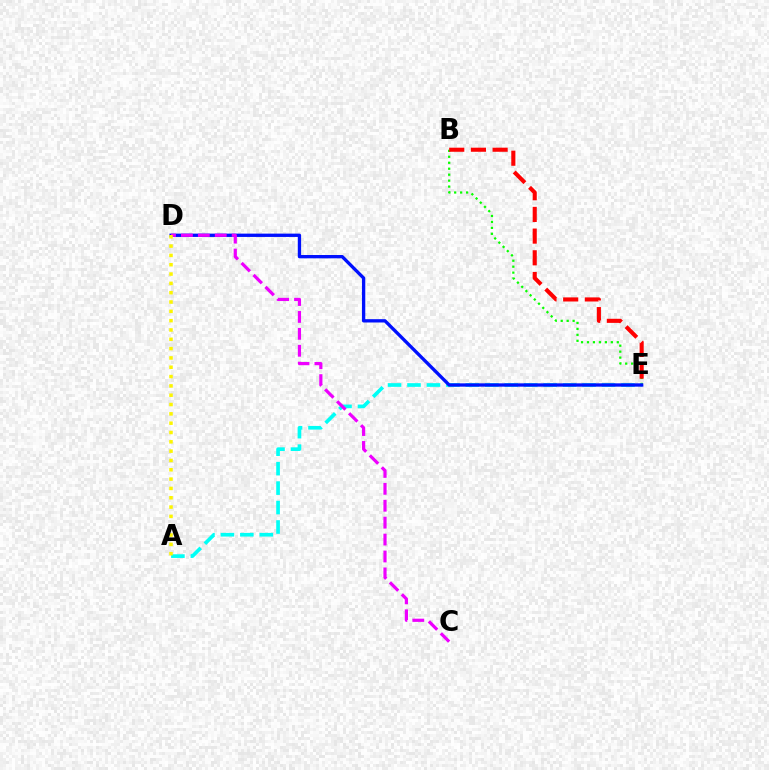{('B', 'E'): [{'color': '#08ff00', 'line_style': 'dotted', 'thickness': 1.62}, {'color': '#ff0000', 'line_style': 'dashed', 'thickness': 2.95}], ('A', 'E'): [{'color': '#00fff6', 'line_style': 'dashed', 'thickness': 2.64}], ('D', 'E'): [{'color': '#0010ff', 'line_style': 'solid', 'thickness': 2.39}], ('C', 'D'): [{'color': '#ee00ff', 'line_style': 'dashed', 'thickness': 2.3}], ('A', 'D'): [{'color': '#fcf500', 'line_style': 'dotted', 'thickness': 2.53}]}